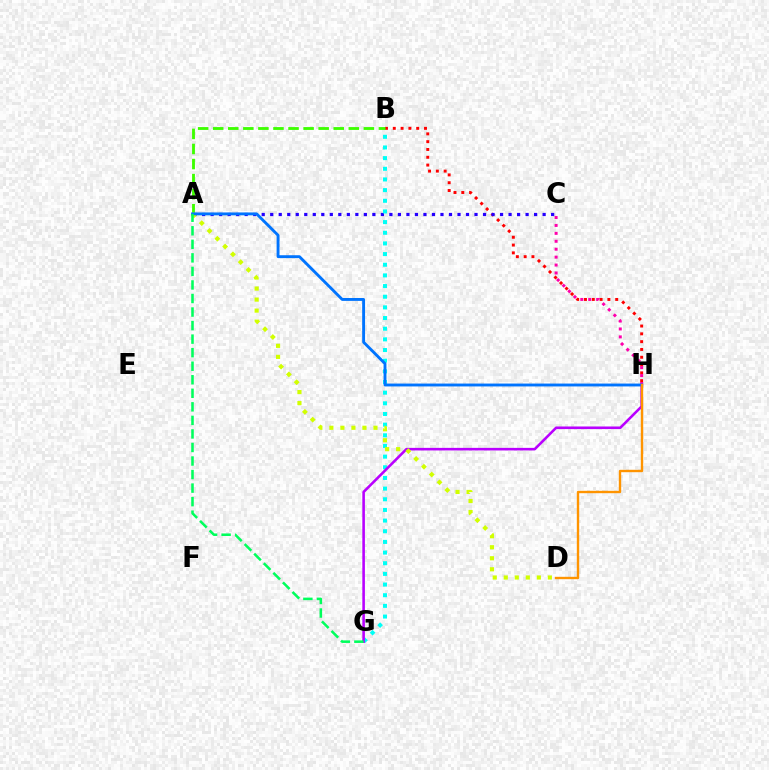{('B', 'H'): [{'color': '#ff0000', 'line_style': 'dotted', 'thickness': 2.12}], ('C', 'H'): [{'color': '#ff00ac', 'line_style': 'dotted', 'thickness': 2.15}], ('A', 'C'): [{'color': '#2500ff', 'line_style': 'dotted', 'thickness': 2.31}], ('B', 'G'): [{'color': '#00fff6', 'line_style': 'dotted', 'thickness': 2.9}], ('A', 'B'): [{'color': '#3dff00', 'line_style': 'dashed', 'thickness': 2.05}], ('G', 'H'): [{'color': '#b900ff', 'line_style': 'solid', 'thickness': 1.87}], ('A', 'D'): [{'color': '#d1ff00', 'line_style': 'dotted', 'thickness': 2.99}], ('A', 'H'): [{'color': '#0074ff', 'line_style': 'solid', 'thickness': 2.07}], ('A', 'G'): [{'color': '#00ff5c', 'line_style': 'dashed', 'thickness': 1.84}], ('D', 'H'): [{'color': '#ff9400', 'line_style': 'solid', 'thickness': 1.71}]}